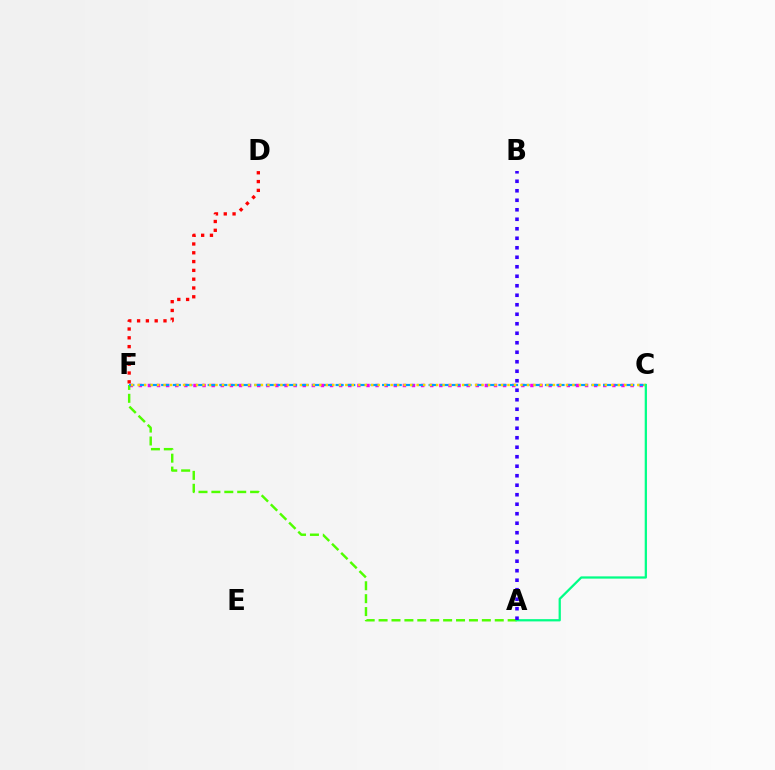{('C', 'F'): [{'color': '#ff00ed', 'line_style': 'dotted', 'thickness': 2.47}, {'color': '#009eff', 'line_style': 'dashed', 'thickness': 1.58}, {'color': '#ffd500', 'line_style': 'dotted', 'thickness': 1.76}], ('A', 'F'): [{'color': '#4fff00', 'line_style': 'dashed', 'thickness': 1.75}], ('A', 'C'): [{'color': '#00ff86', 'line_style': 'solid', 'thickness': 1.63}], ('D', 'F'): [{'color': '#ff0000', 'line_style': 'dotted', 'thickness': 2.39}], ('A', 'B'): [{'color': '#3700ff', 'line_style': 'dotted', 'thickness': 2.58}]}